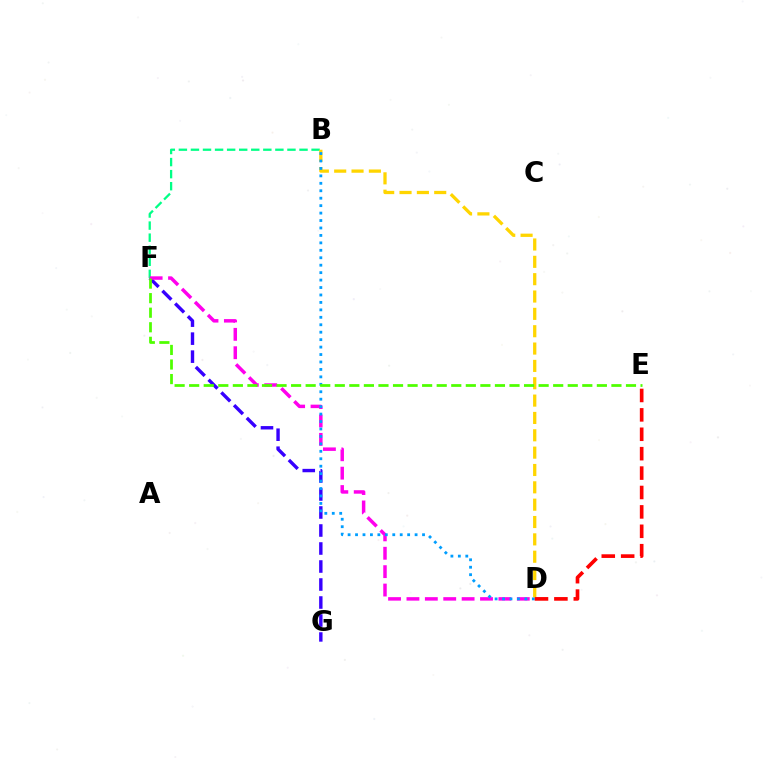{('B', 'F'): [{'color': '#00ff86', 'line_style': 'dashed', 'thickness': 1.64}], ('F', 'G'): [{'color': '#3700ff', 'line_style': 'dashed', 'thickness': 2.45}], ('D', 'F'): [{'color': '#ff00ed', 'line_style': 'dashed', 'thickness': 2.5}], ('B', 'D'): [{'color': '#ffd500', 'line_style': 'dashed', 'thickness': 2.36}, {'color': '#009eff', 'line_style': 'dotted', 'thickness': 2.02}], ('E', 'F'): [{'color': '#4fff00', 'line_style': 'dashed', 'thickness': 1.98}], ('D', 'E'): [{'color': '#ff0000', 'line_style': 'dashed', 'thickness': 2.64}]}